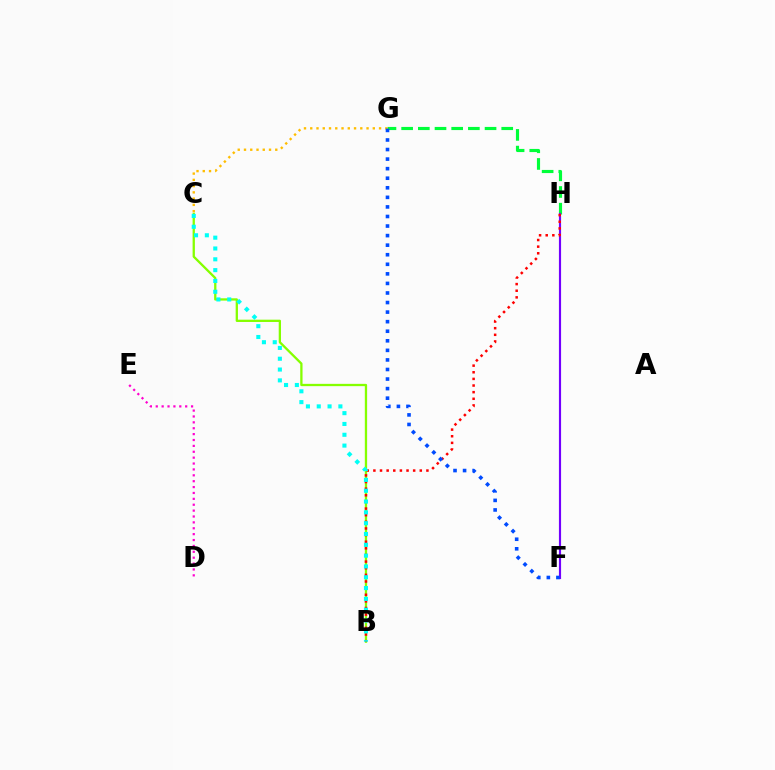{('G', 'H'): [{'color': '#00ff39', 'line_style': 'dashed', 'thickness': 2.27}], ('C', 'G'): [{'color': '#ffbd00', 'line_style': 'dotted', 'thickness': 1.7}], ('B', 'C'): [{'color': '#84ff00', 'line_style': 'solid', 'thickness': 1.65}, {'color': '#00fff6', 'line_style': 'dotted', 'thickness': 2.94}], ('D', 'E'): [{'color': '#ff00cf', 'line_style': 'dotted', 'thickness': 1.6}], ('F', 'H'): [{'color': '#7200ff', 'line_style': 'solid', 'thickness': 1.55}], ('B', 'H'): [{'color': '#ff0000', 'line_style': 'dotted', 'thickness': 1.8}], ('F', 'G'): [{'color': '#004bff', 'line_style': 'dotted', 'thickness': 2.6}]}